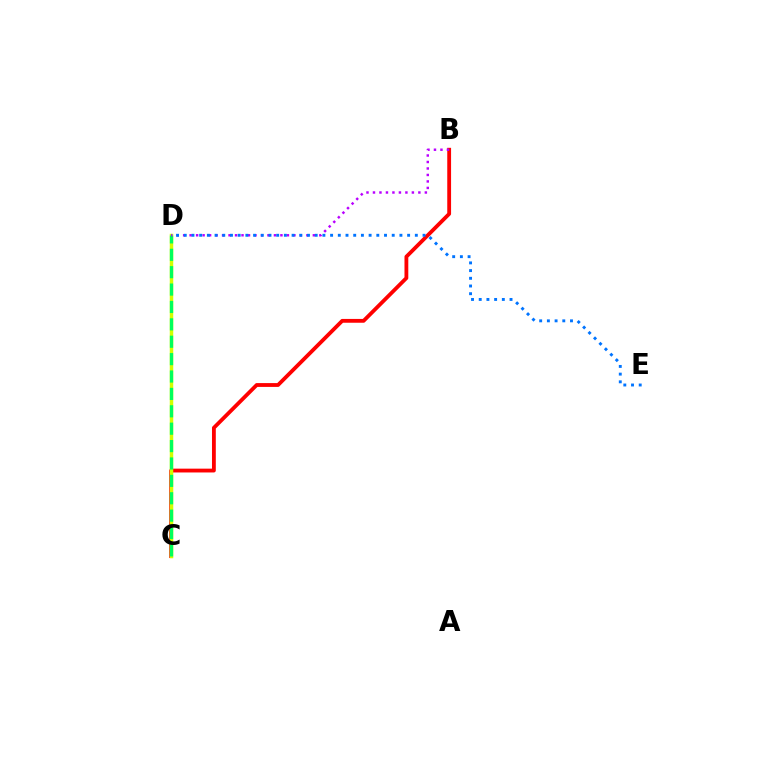{('B', 'C'): [{'color': '#ff0000', 'line_style': 'solid', 'thickness': 2.75}], ('C', 'D'): [{'color': '#d1ff00', 'line_style': 'solid', 'thickness': 2.51}, {'color': '#00ff5c', 'line_style': 'dashed', 'thickness': 2.36}], ('B', 'D'): [{'color': '#b900ff', 'line_style': 'dotted', 'thickness': 1.76}], ('D', 'E'): [{'color': '#0074ff', 'line_style': 'dotted', 'thickness': 2.09}]}